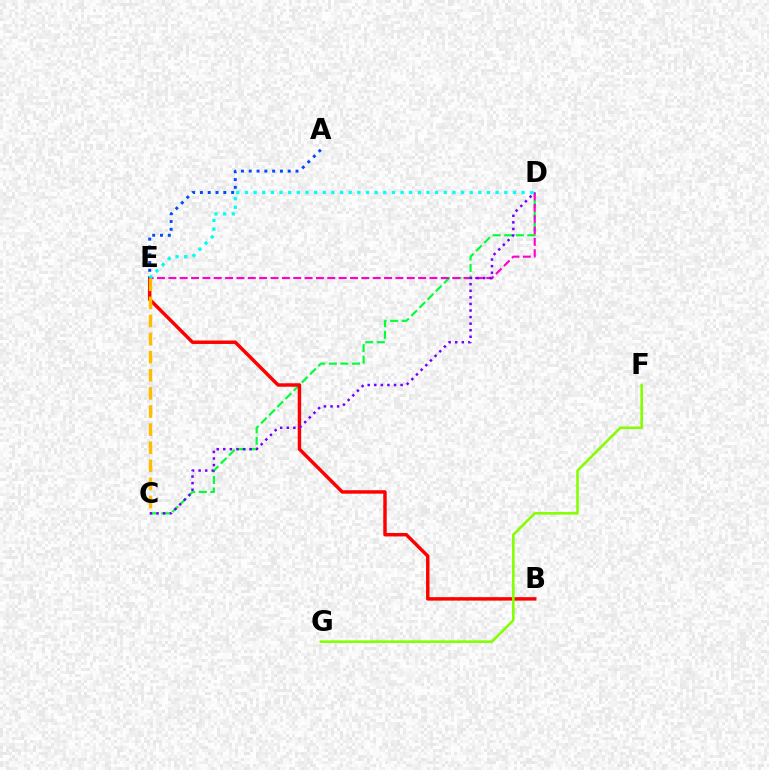{('C', 'D'): [{'color': '#00ff39', 'line_style': 'dashed', 'thickness': 1.57}, {'color': '#7200ff', 'line_style': 'dotted', 'thickness': 1.79}], ('D', 'E'): [{'color': '#ff00cf', 'line_style': 'dashed', 'thickness': 1.54}, {'color': '#00fff6', 'line_style': 'dotted', 'thickness': 2.35}], ('B', 'E'): [{'color': '#ff0000', 'line_style': 'solid', 'thickness': 2.49}], ('F', 'G'): [{'color': '#84ff00', 'line_style': 'solid', 'thickness': 1.85}], ('A', 'E'): [{'color': '#004bff', 'line_style': 'dotted', 'thickness': 2.12}], ('C', 'E'): [{'color': '#ffbd00', 'line_style': 'dashed', 'thickness': 2.46}]}